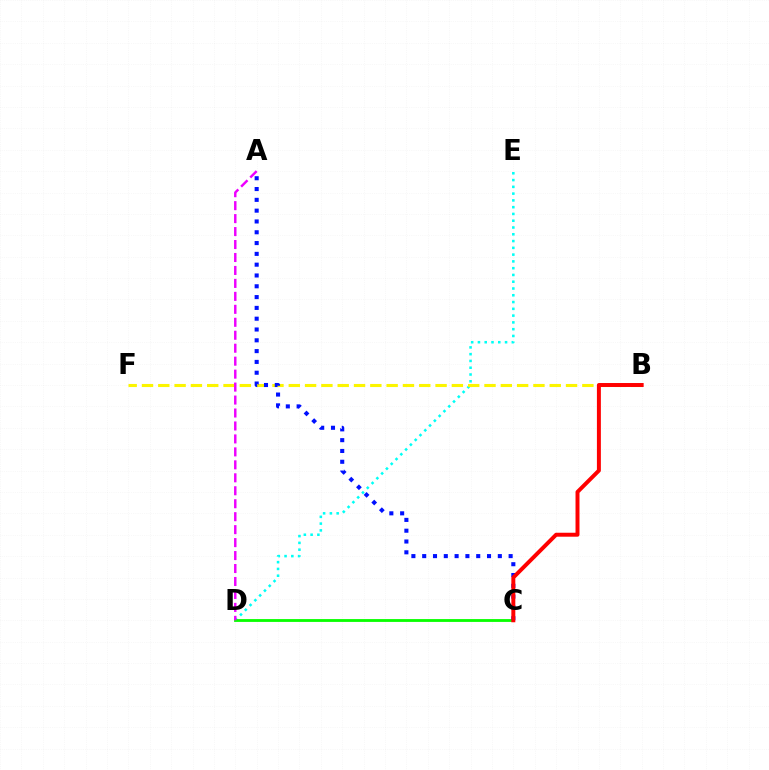{('D', 'E'): [{'color': '#00fff6', 'line_style': 'dotted', 'thickness': 1.84}], ('B', 'F'): [{'color': '#fcf500', 'line_style': 'dashed', 'thickness': 2.22}], ('C', 'D'): [{'color': '#08ff00', 'line_style': 'solid', 'thickness': 2.03}], ('A', 'C'): [{'color': '#0010ff', 'line_style': 'dotted', 'thickness': 2.94}], ('B', 'C'): [{'color': '#ff0000', 'line_style': 'solid', 'thickness': 2.85}], ('A', 'D'): [{'color': '#ee00ff', 'line_style': 'dashed', 'thickness': 1.76}]}